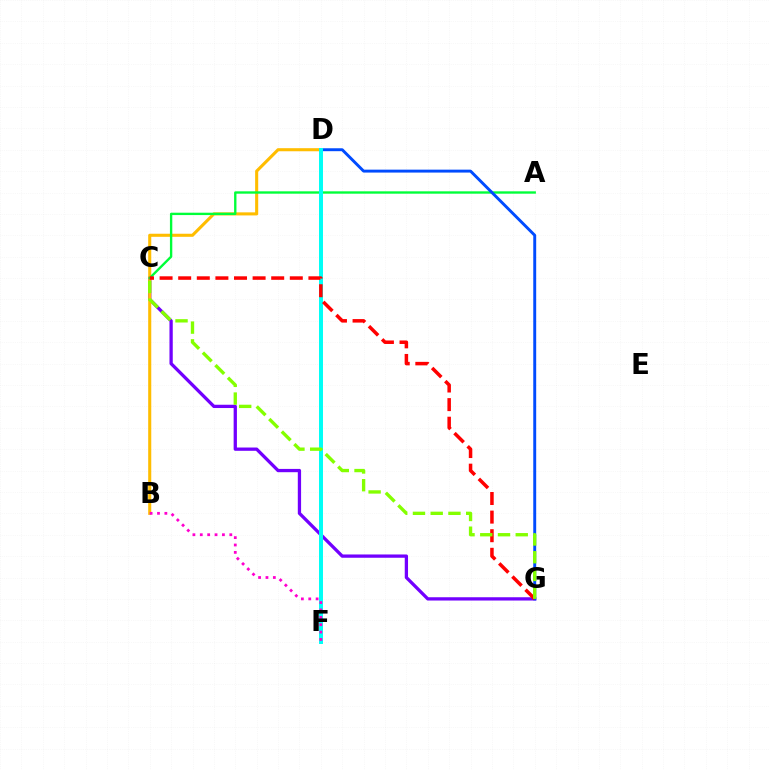{('C', 'G'): [{'color': '#7200ff', 'line_style': 'solid', 'thickness': 2.36}, {'color': '#ff0000', 'line_style': 'dashed', 'thickness': 2.53}, {'color': '#84ff00', 'line_style': 'dashed', 'thickness': 2.41}], ('B', 'D'): [{'color': '#ffbd00', 'line_style': 'solid', 'thickness': 2.21}], ('A', 'C'): [{'color': '#00ff39', 'line_style': 'solid', 'thickness': 1.7}], ('D', 'G'): [{'color': '#004bff', 'line_style': 'solid', 'thickness': 2.1}], ('D', 'F'): [{'color': '#00fff6', 'line_style': 'solid', 'thickness': 2.87}], ('B', 'F'): [{'color': '#ff00cf', 'line_style': 'dotted', 'thickness': 2.0}]}